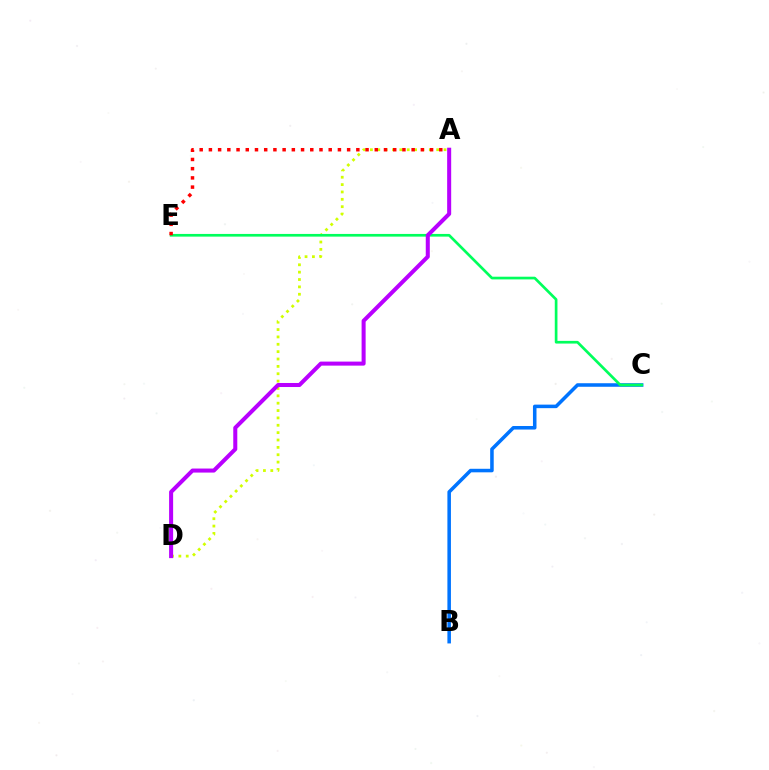{('B', 'C'): [{'color': '#0074ff', 'line_style': 'solid', 'thickness': 2.55}], ('A', 'D'): [{'color': '#d1ff00', 'line_style': 'dotted', 'thickness': 2.0}, {'color': '#b900ff', 'line_style': 'solid', 'thickness': 2.9}], ('C', 'E'): [{'color': '#00ff5c', 'line_style': 'solid', 'thickness': 1.93}], ('A', 'E'): [{'color': '#ff0000', 'line_style': 'dotted', 'thickness': 2.5}]}